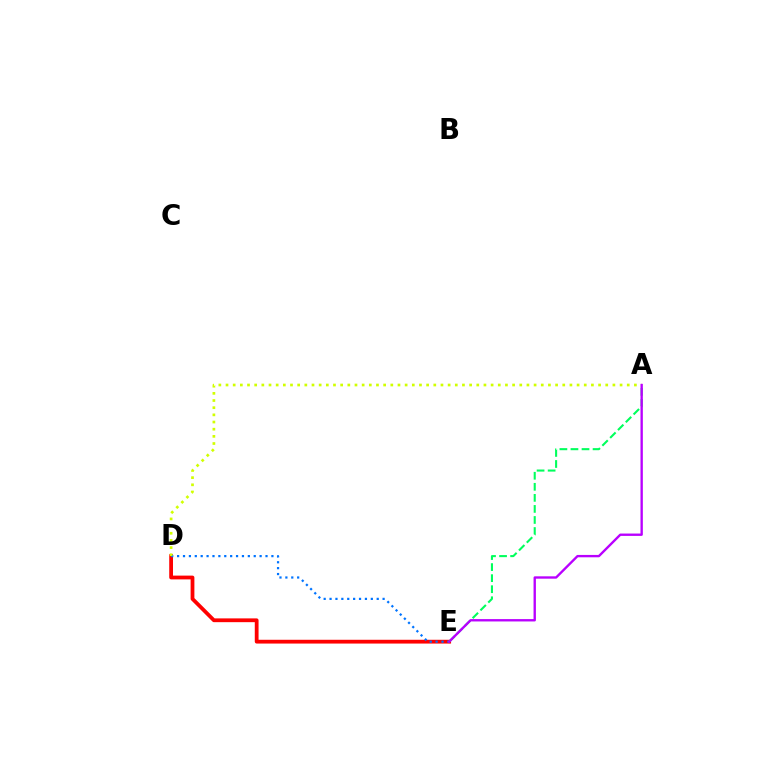{('D', 'E'): [{'color': '#ff0000', 'line_style': 'solid', 'thickness': 2.72}, {'color': '#0074ff', 'line_style': 'dotted', 'thickness': 1.6}], ('A', 'E'): [{'color': '#00ff5c', 'line_style': 'dashed', 'thickness': 1.5}, {'color': '#b900ff', 'line_style': 'solid', 'thickness': 1.7}], ('A', 'D'): [{'color': '#d1ff00', 'line_style': 'dotted', 'thickness': 1.95}]}